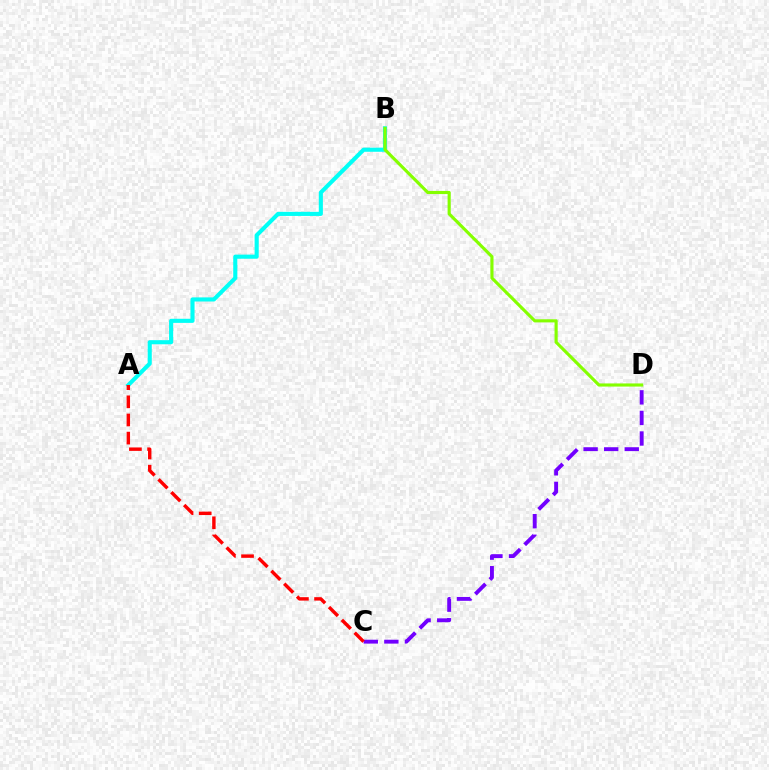{('C', 'D'): [{'color': '#7200ff', 'line_style': 'dashed', 'thickness': 2.79}], ('A', 'B'): [{'color': '#00fff6', 'line_style': 'solid', 'thickness': 2.95}], ('B', 'D'): [{'color': '#84ff00', 'line_style': 'solid', 'thickness': 2.26}], ('A', 'C'): [{'color': '#ff0000', 'line_style': 'dashed', 'thickness': 2.47}]}